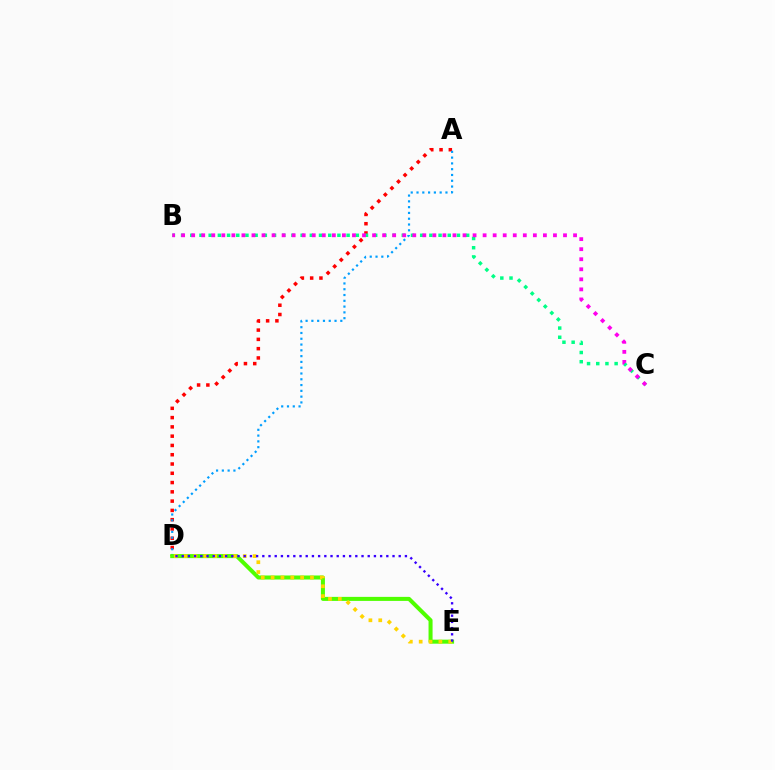{('A', 'D'): [{'color': '#ff0000', 'line_style': 'dotted', 'thickness': 2.52}, {'color': '#009eff', 'line_style': 'dotted', 'thickness': 1.57}], ('D', 'E'): [{'color': '#4fff00', 'line_style': 'solid', 'thickness': 2.9}, {'color': '#ffd500', 'line_style': 'dotted', 'thickness': 2.68}, {'color': '#3700ff', 'line_style': 'dotted', 'thickness': 1.68}], ('B', 'C'): [{'color': '#00ff86', 'line_style': 'dotted', 'thickness': 2.5}, {'color': '#ff00ed', 'line_style': 'dotted', 'thickness': 2.73}]}